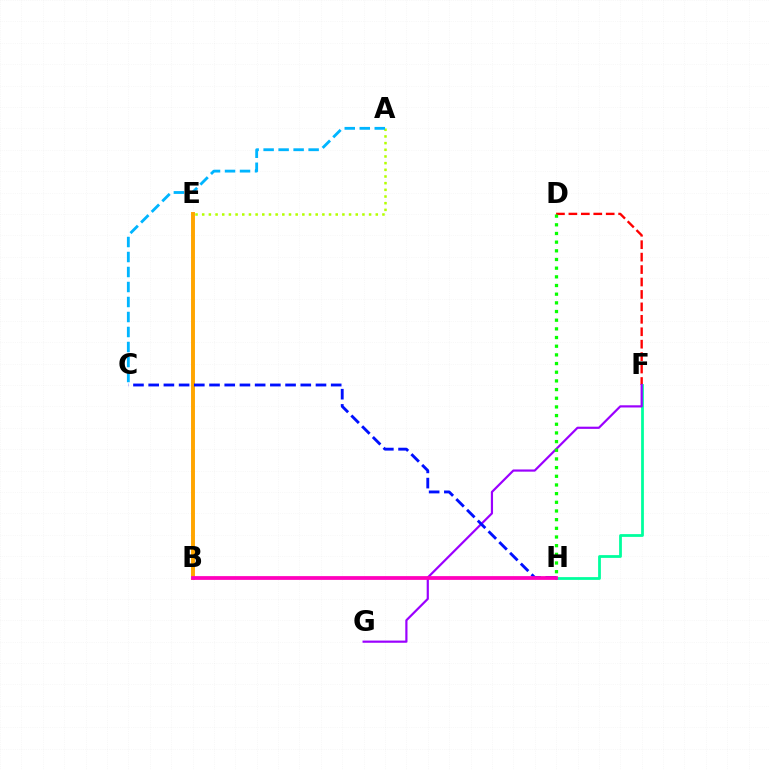{('D', 'F'): [{'color': '#ff0000', 'line_style': 'dashed', 'thickness': 1.69}], ('B', 'E'): [{'color': '#ffa500', 'line_style': 'solid', 'thickness': 2.83}], ('F', 'H'): [{'color': '#00ff9d', 'line_style': 'solid', 'thickness': 2.0}], ('A', 'E'): [{'color': '#b3ff00', 'line_style': 'dotted', 'thickness': 1.81}], ('F', 'G'): [{'color': '#9b00ff', 'line_style': 'solid', 'thickness': 1.58}], ('A', 'C'): [{'color': '#00b5ff', 'line_style': 'dashed', 'thickness': 2.04}], ('C', 'H'): [{'color': '#0010ff', 'line_style': 'dashed', 'thickness': 2.07}], ('B', 'H'): [{'color': '#ff00bd', 'line_style': 'solid', 'thickness': 2.71}], ('D', 'H'): [{'color': '#08ff00', 'line_style': 'dotted', 'thickness': 2.36}]}